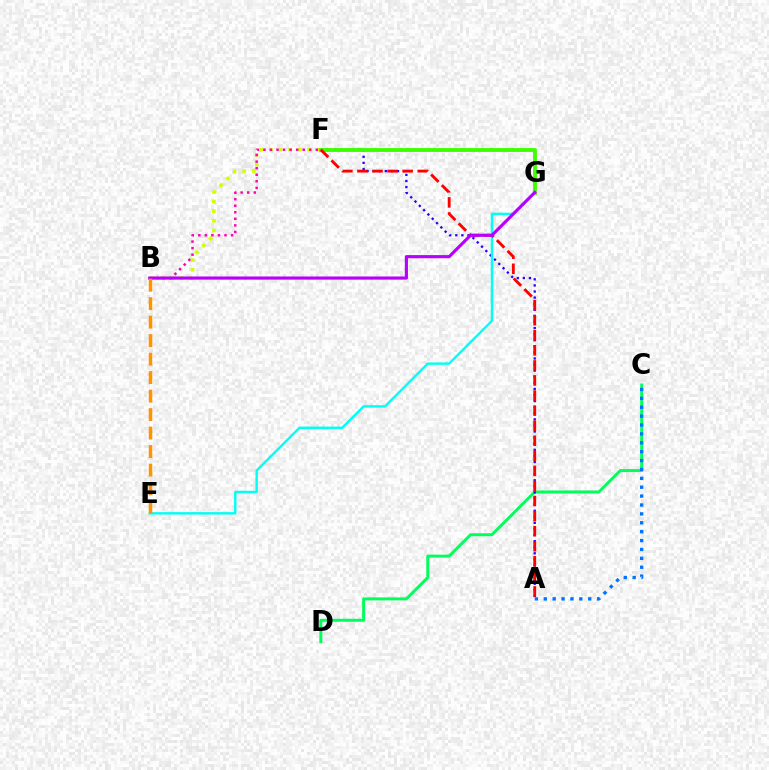{('C', 'D'): [{'color': '#00ff5c', 'line_style': 'solid', 'thickness': 2.13}], ('A', 'C'): [{'color': '#0074ff', 'line_style': 'dotted', 'thickness': 2.41}], ('A', 'F'): [{'color': '#2500ff', 'line_style': 'dotted', 'thickness': 1.65}, {'color': '#ff0000', 'line_style': 'dashed', 'thickness': 2.05}], ('B', 'F'): [{'color': '#d1ff00', 'line_style': 'dotted', 'thickness': 2.62}, {'color': '#ff00ac', 'line_style': 'dotted', 'thickness': 1.78}], ('E', 'G'): [{'color': '#00fff6', 'line_style': 'solid', 'thickness': 1.74}], ('F', 'G'): [{'color': '#3dff00', 'line_style': 'solid', 'thickness': 2.78}], ('B', 'G'): [{'color': '#b900ff', 'line_style': 'solid', 'thickness': 2.27}], ('B', 'E'): [{'color': '#ff9400', 'line_style': 'dashed', 'thickness': 2.51}]}